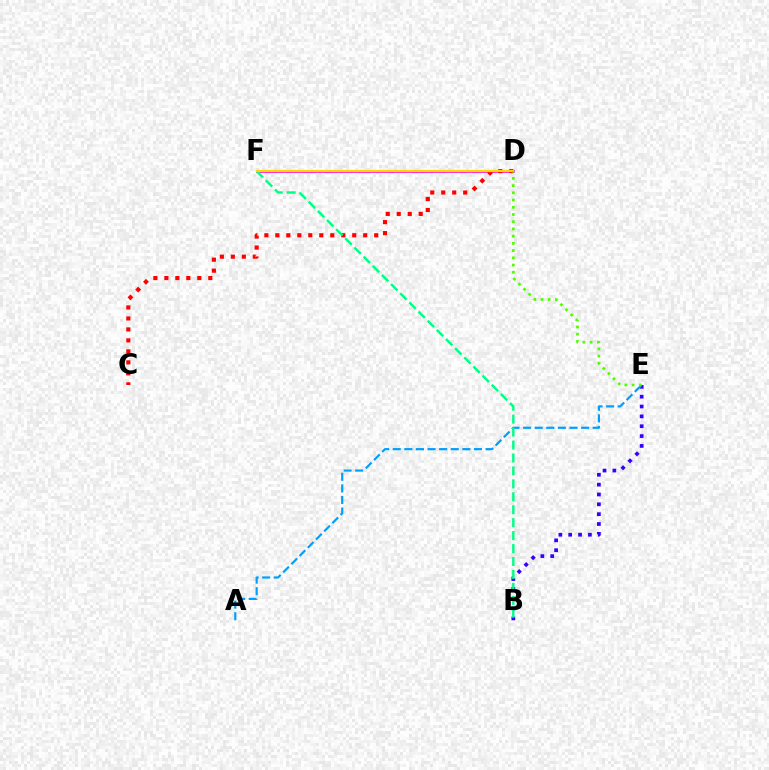{('D', 'F'): [{'color': '#ff00ed', 'line_style': 'solid', 'thickness': 1.95}, {'color': '#ffd500', 'line_style': 'solid', 'thickness': 1.58}], ('B', 'E'): [{'color': '#3700ff', 'line_style': 'dotted', 'thickness': 2.68}], ('C', 'D'): [{'color': '#ff0000', 'line_style': 'dotted', 'thickness': 2.98}], ('A', 'E'): [{'color': '#009eff', 'line_style': 'dashed', 'thickness': 1.58}], ('B', 'F'): [{'color': '#00ff86', 'line_style': 'dashed', 'thickness': 1.76}], ('D', 'E'): [{'color': '#4fff00', 'line_style': 'dotted', 'thickness': 1.96}]}